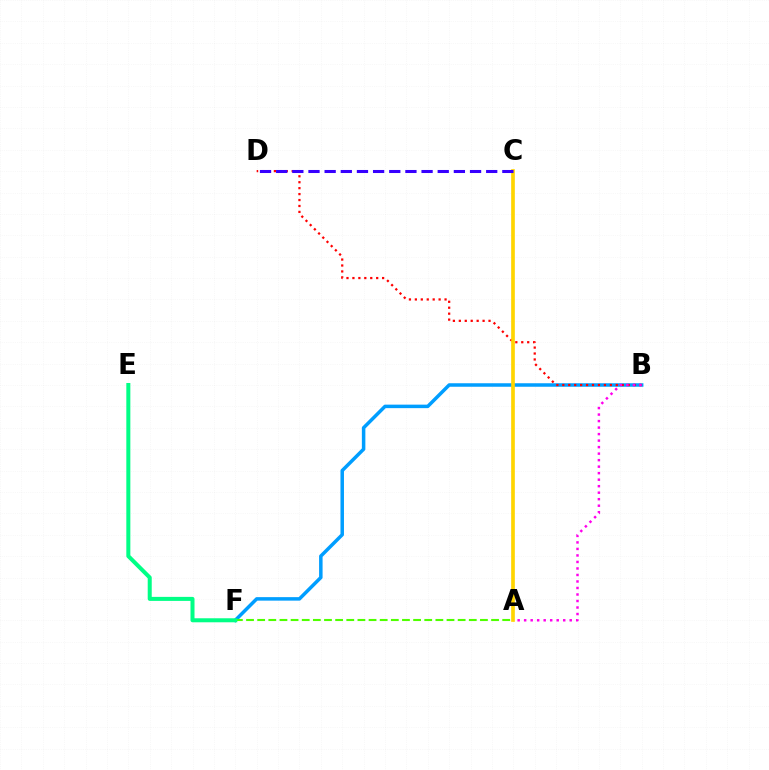{('B', 'F'): [{'color': '#009eff', 'line_style': 'solid', 'thickness': 2.52}], ('B', 'D'): [{'color': '#ff0000', 'line_style': 'dotted', 'thickness': 1.61}], ('A', 'F'): [{'color': '#4fff00', 'line_style': 'dashed', 'thickness': 1.51}], ('A', 'C'): [{'color': '#ffd500', 'line_style': 'solid', 'thickness': 2.64}], ('E', 'F'): [{'color': '#00ff86', 'line_style': 'solid', 'thickness': 2.89}], ('A', 'B'): [{'color': '#ff00ed', 'line_style': 'dotted', 'thickness': 1.77}], ('C', 'D'): [{'color': '#3700ff', 'line_style': 'dashed', 'thickness': 2.19}]}